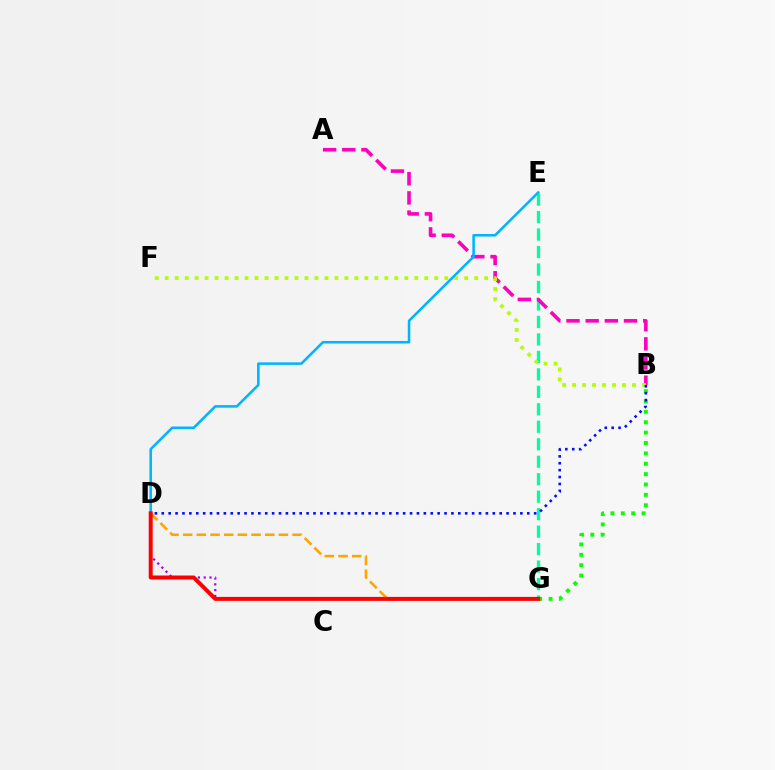{('E', 'G'): [{'color': '#00ff9d', 'line_style': 'dashed', 'thickness': 2.37}], ('A', 'B'): [{'color': '#ff00bd', 'line_style': 'dashed', 'thickness': 2.6}], ('D', 'G'): [{'color': '#ffa500', 'line_style': 'dashed', 'thickness': 1.86}, {'color': '#9b00ff', 'line_style': 'dotted', 'thickness': 1.58}, {'color': '#ff0000', 'line_style': 'solid', 'thickness': 2.86}], ('B', 'G'): [{'color': '#08ff00', 'line_style': 'dotted', 'thickness': 2.82}], ('B', 'F'): [{'color': '#b3ff00', 'line_style': 'dotted', 'thickness': 2.71}], ('D', 'E'): [{'color': '#00b5ff', 'line_style': 'solid', 'thickness': 1.83}], ('B', 'D'): [{'color': '#0010ff', 'line_style': 'dotted', 'thickness': 1.87}]}